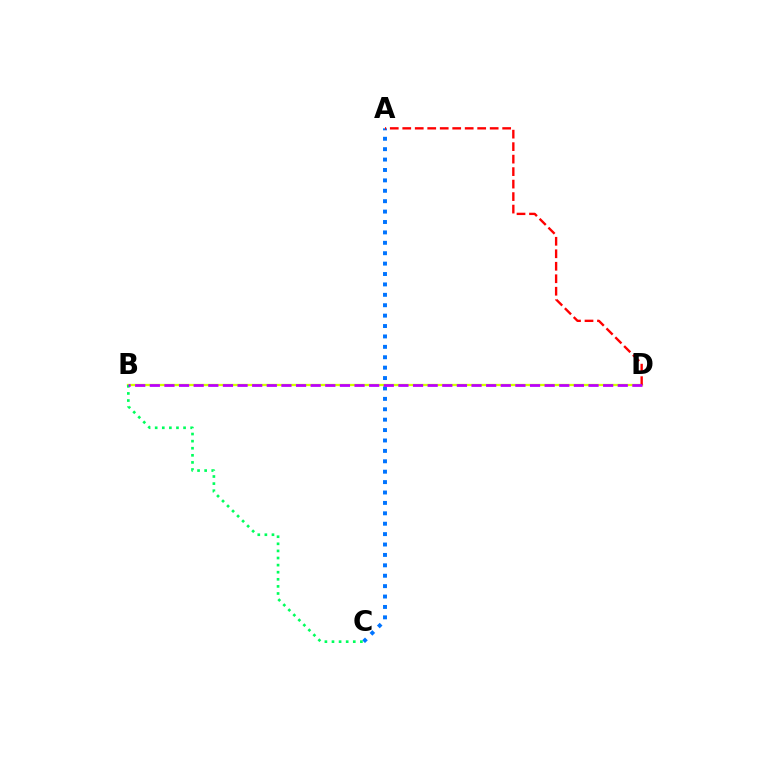{('B', 'D'): [{'color': '#d1ff00', 'line_style': 'solid', 'thickness': 1.64}, {'color': '#b900ff', 'line_style': 'dashed', 'thickness': 1.99}], ('A', 'C'): [{'color': '#0074ff', 'line_style': 'dotted', 'thickness': 2.83}], ('A', 'D'): [{'color': '#ff0000', 'line_style': 'dashed', 'thickness': 1.7}], ('B', 'C'): [{'color': '#00ff5c', 'line_style': 'dotted', 'thickness': 1.93}]}